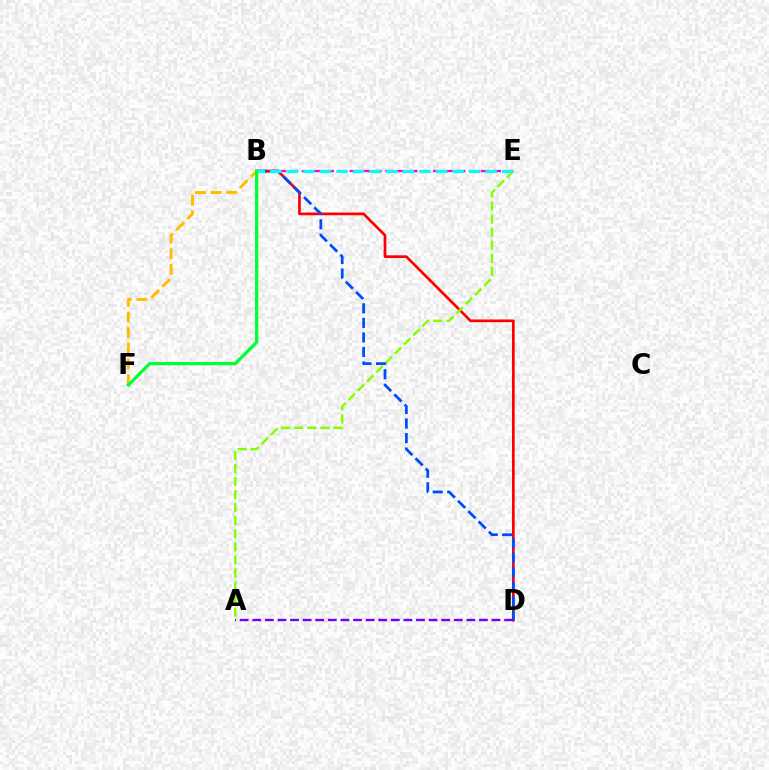{('B', 'E'): [{'color': '#ff00cf', 'line_style': 'dashed', 'thickness': 1.62}, {'color': '#00fff6', 'line_style': 'dashed', 'thickness': 2.25}], ('B', 'D'): [{'color': '#ff0000', 'line_style': 'solid', 'thickness': 1.95}, {'color': '#004bff', 'line_style': 'dashed', 'thickness': 1.98}], ('A', 'E'): [{'color': '#84ff00', 'line_style': 'dashed', 'thickness': 1.78}], ('B', 'F'): [{'color': '#ffbd00', 'line_style': 'dashed', 'thickness': 2.12}, {'color': '#00ff39', 'line_style': 'solid', 'thickness': 2.34}], ('A', 'D'): [{'color': '#7200ff', 'line_style': 'dashed', 'thickness': 1.71}]}